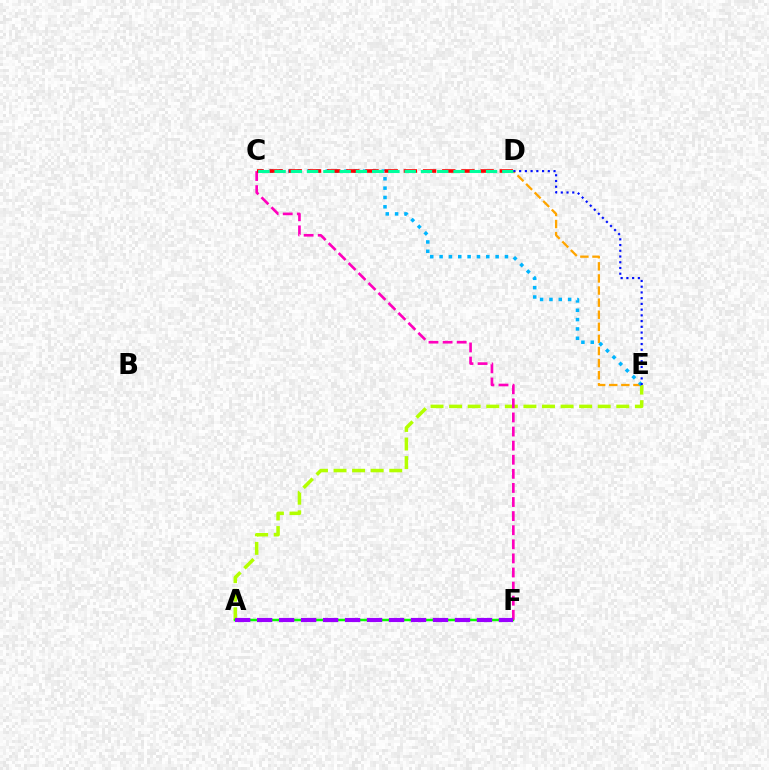{('A', 'E'): [{'color': '#b3ff00', 'line_style': 'dashed', 'thickness': 2.52}], ('A', 'F'): [{'color': '#08ff00', 'line_style': 'solid', 'thickness': 1.78}, {'color': '#9b00ff', 'line_style': 'dashed', 'thickness': 2.99}], ('D', 'E'): [{'color': '#ffa500', 'line_style': 'dashed', 'thickness': 1.64}, {'color': '#0010ff', 'line_style': 'dotted', 'thickness': 1.56}], ('C', 'E'): [{'color': '#00b5ff', 'line_style': 'dotted', 'thickness': 2.54}], ('C', 'F'): [{'color': '#ff00bd', 'line_style': 'dashed', 'thickness': 1.92}], ('C', 'D'): [{'color': '#ff0000', 'line_style': 'dashed', 'thickness': 2.61}, {'color': '#00ff9d', 'line_style': 'dashed', 'thickness': 2.21}]}